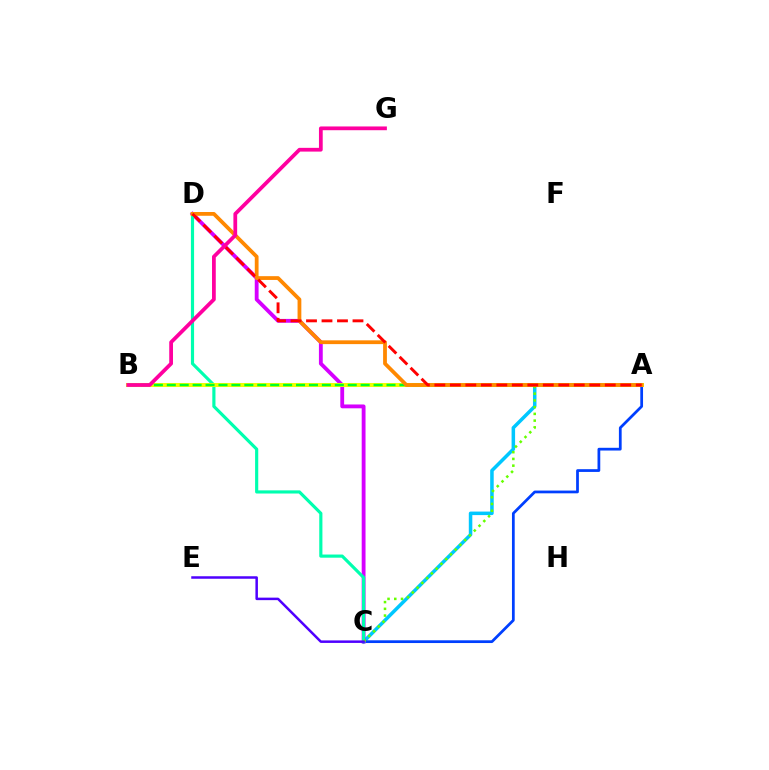{('A', 'C'): [{'color': '#00c7ff', 'line_style': 'solid', 'thickness': 2.53}, {'color': '#003fff', 'line_style': 'solid', 'thickness': 1.98}, {'color': '#66ff00', 'line_style': 'dotted', 'thickness': 1.83}], ('C', 'D'): [{'color': '#d600ff', 'line_style': 'solid', 'thickness': 2.76}, {'color': '#00ffaf', 'line_style': 'solid', 'thickness': 2.27}], ('A', 'B'): [{'color': '#eeff00', 'line_style': 'solid', 'thickness': 2.9}, {'color': '#00ff27', 'line_style': 'dashed', 'thickness': 1.76}], ('A', 'D'): [{'color': '#ff8800', 'line_style': 'solid', 'thickness': 2.72}, {'color': '#ff0000', 'line_style': 'dashed', 'thickness': 2.1}], ('B', 'G'): [{'color': '#ff00a0', 'line_style': 'solid', 'thickness': 2.7}], ('C', 'E'): [{'color': '#4f00ff', 'line_style': 'solid', 'thickness': 1.8}]}